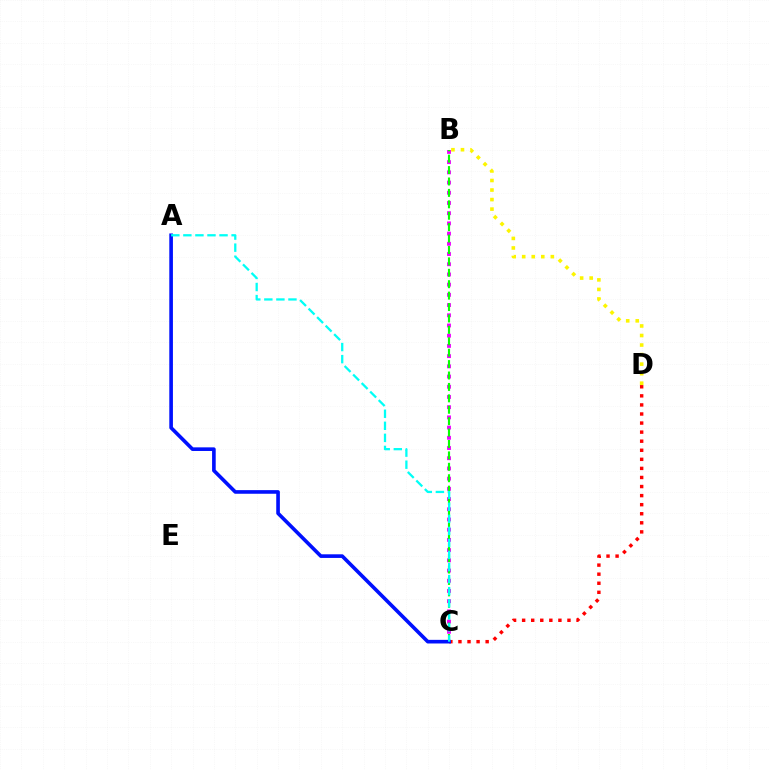{('B', 'D'): [{'color': '#fcf500', 'line_style': 'dotted', 'thickness': 2.59}], ('B', 'C'): [{'color': '#ee00ff', 'line_style': 'dotted', 'thickness': 2.77}, {'color': '#08ff00', 'line_style': 'dashed', 'thickness': 1.55}], ('C', 'D'): [{'color': '#ff0000', 'line_style': 'dotted', 'thickness': 2.46}], ('A', 'C'): [{'color': '#0010ff', 'line_style': 'solid', 'thickness': 2.61}, {'color': '#00fff6', 'line_style': 'dashed', 'thickness': 1.64}]}